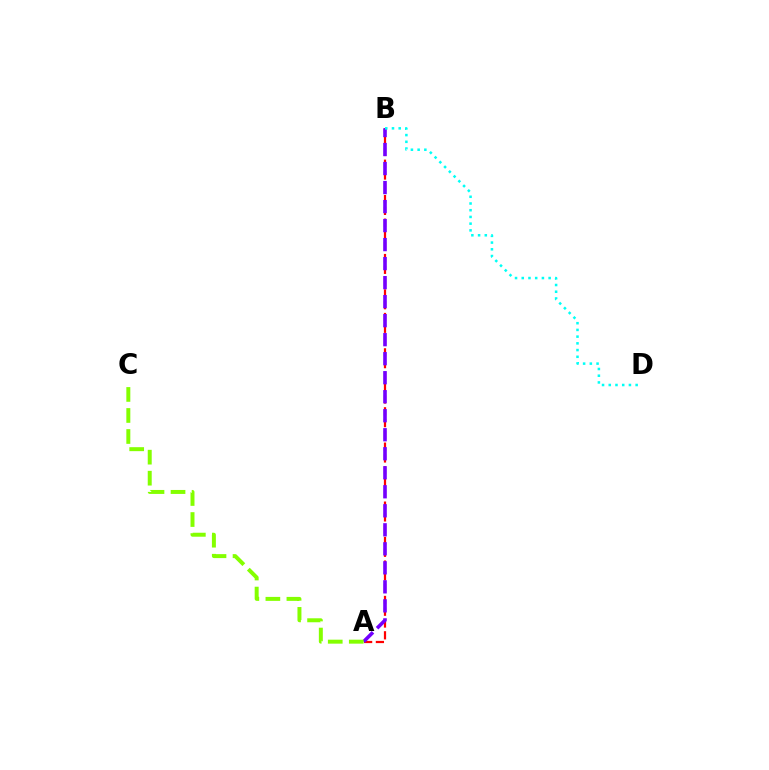{('A', 'B'): [{'color': '#ff0000', 'line_style': 'dashed', 'thickness': 1.6}, {'color': '#7200ff', 'line_style': 'dashed', 'thickness': 2.58}], ('A', 'C'): [{'color': '#84ff00', 'line_style': 'dashed', 'thickness': 2.86}], ('B', 'D'): [{'color': '#00fff6', 'line_style': 'dotted', 'thickness': 1.83}]}